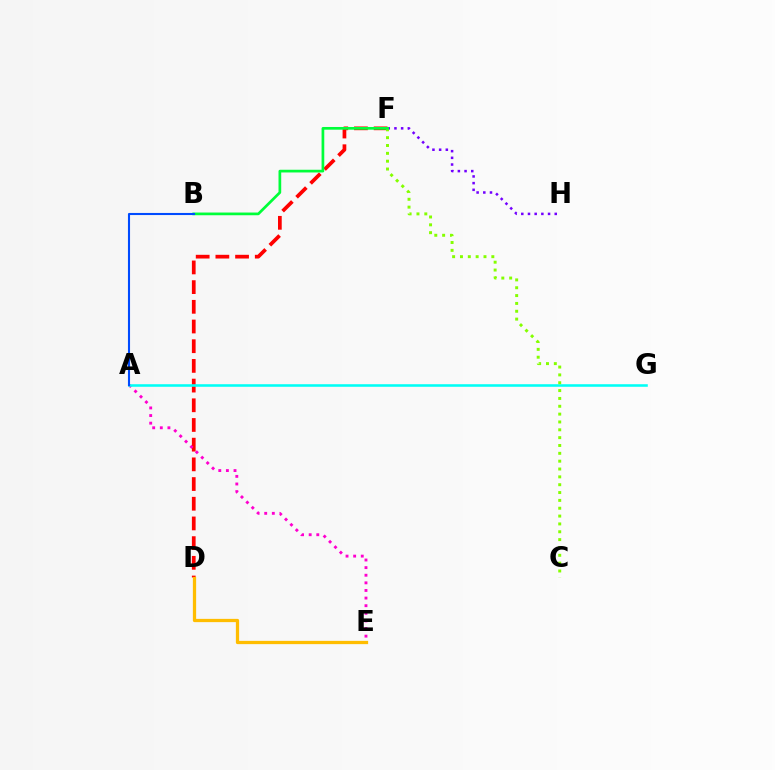{('D', 'F'): [{'color': '#ff0000', 'line_style': 'dashed', 'thickness': 2.68}], ('A', 'E'): [{'color': '#ff00cf', 'line_style': 'dotted', 'thickness': 2.07}], ('F', 'H'): [{'color': '#7200ff', 'line_style': 'dotted', 'thickness': 1.82}], ('A', 'G'): [{'color': '#00fff6', 'line_style': 'solid', 'thickness': 1.85}], ('D', 'E'): [{'color': '#ffbd00', 'line_style': 'solid', 'thickness': 2.35}], ('C', 'F'): [{'color': '#84ff00', 'line_style': 'dotted', 'thickness': 2.13}], ('B', 'F'): [{'color': '#00ff39', 'line_style': 'solid', 'thickness': 1.95}], ('A', 'B'): [{'color': '#004bff', 'line_style': 'solid', 'thickness': 1.51}]}